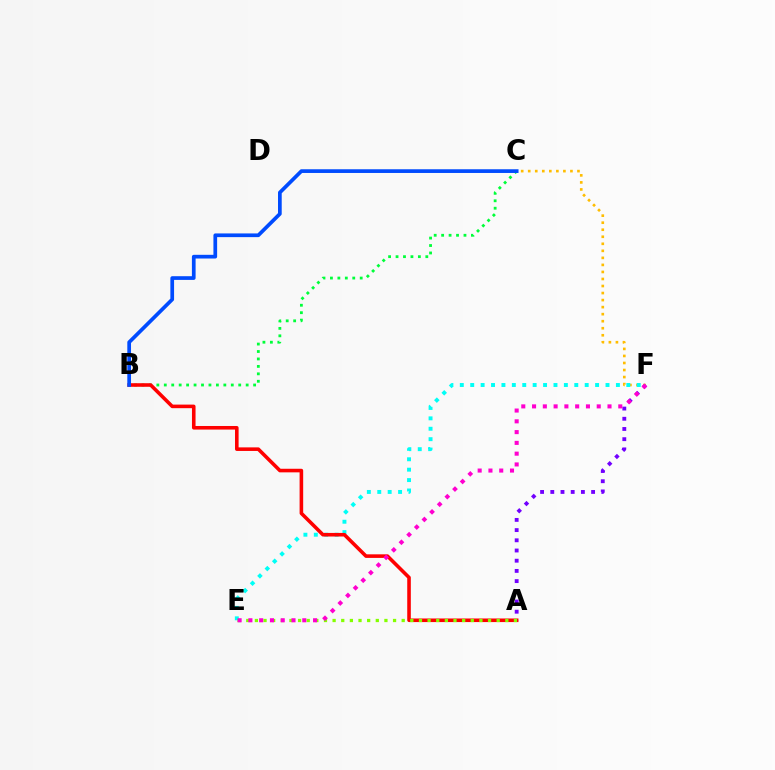{('B', 'C'): [{'color': '#00ff39', 'line_style': 'dotted', 'thickness': 2.02}, {'color': '#004bff', 'line_style': 'solid', 'thickness': 2.67}], ('C', 'F'): [{'color': '#ffbd00', 'line_style': 'dotted', 'thickness': 1.91}], ('E', 'F'): [{'color': '#00fff6', 'line_style': 'dotted', 'thickness': 2.83}, {'color': '#ff00cf', 'line_style': 'dotted', 'thickness': 2.93}], ('A', 'F'): [{'color': '#7200ff', 'line_style': 'dotted', 'thickness': 2.77}], ('A', 'B'): [{'color': '#ff0000', 'line_style': 'solid', 'thickness': 2.58}], ('A', 'E'): [{'color': '#84ff00', 'line_style': 'dotted', 'thickness': 2.35}]}